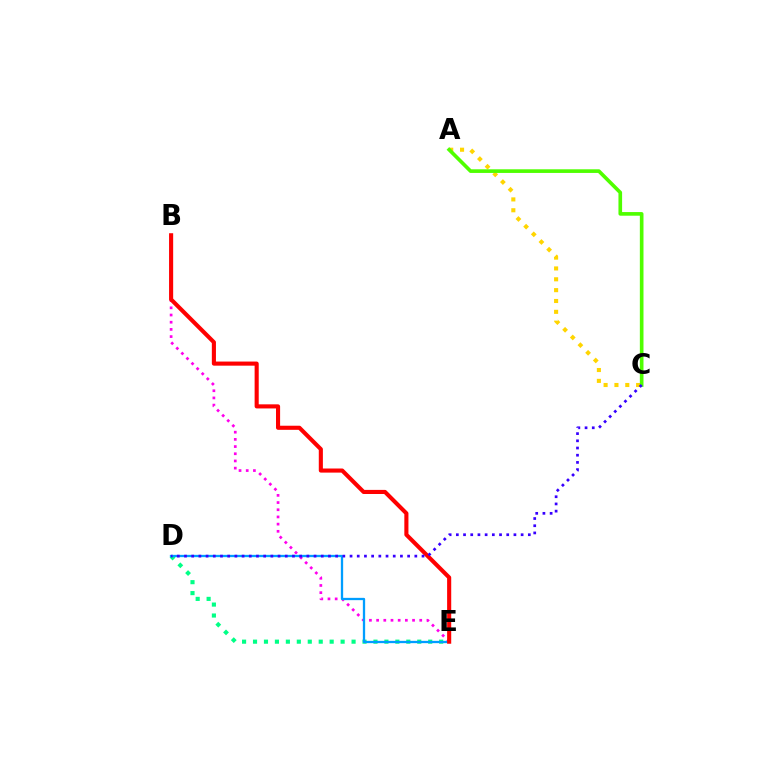{('A', 'C'): [{'color': '#ffd500', 'line_style': 'dotted', 'thickness': 2.95}, {'color': '#4fff00', 'line_style': 'solid', 'thickness': 2.63}], ('D', 'E'): [{'color': '#00ff86', 'line_style': 'dotted', 'thickness': 2.97}, {'color': '#009eff', 'line_style': 'solid', 'thickness': 1.66}], ('B', 'E'): [{'color': '#ff00ed', 'line_style': 'dotted', 'thickness': 1.95}, {'color': '#ff0000', 'line_style': 'solid', 'thickness': 2.95}], ('C', 'D'): [{'color': '#3700ff', 'line_style': 'dotted', 'thickness': 1.96}]}